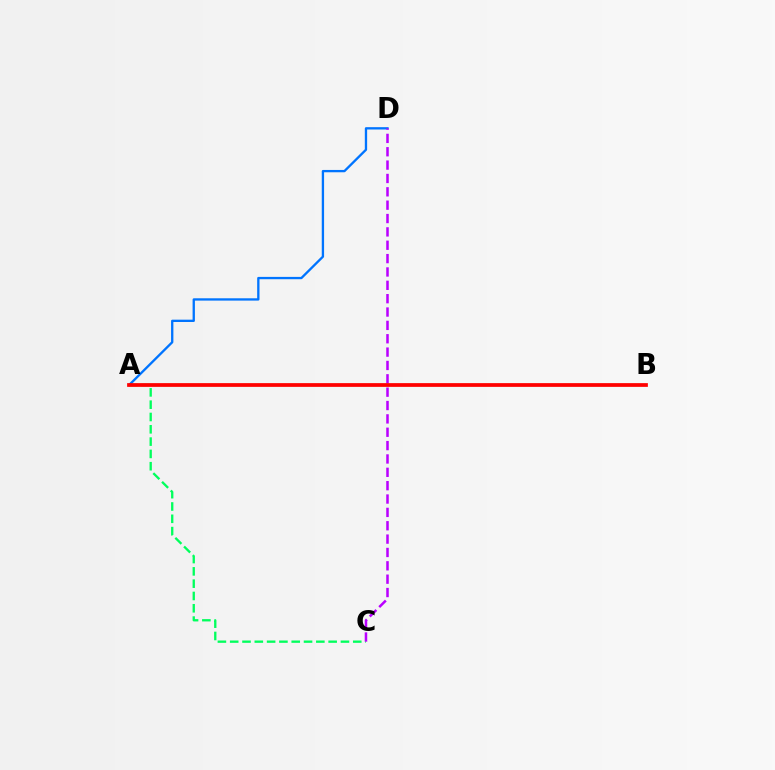{('A', 'B'): [{'color': '#d1ff00', 'line_style': 'dashed', 'thickness': 1.55}, {'color': '#ff0000', 'line_style': 'solid', 'thickness': 2.69}], ('A', 'C'): [{'color': '#00ff5c', 'line_style': 'dashed', 'thickness': 1.67}], ('A', 'D'): [{'color': '#0074ff', 'line_style': 'solid', 'thickness': 1.67}], ('C', 'D'): [{'color': '#b900ff', 'line_style': 'dashed', 'thickness': 1.81}]}